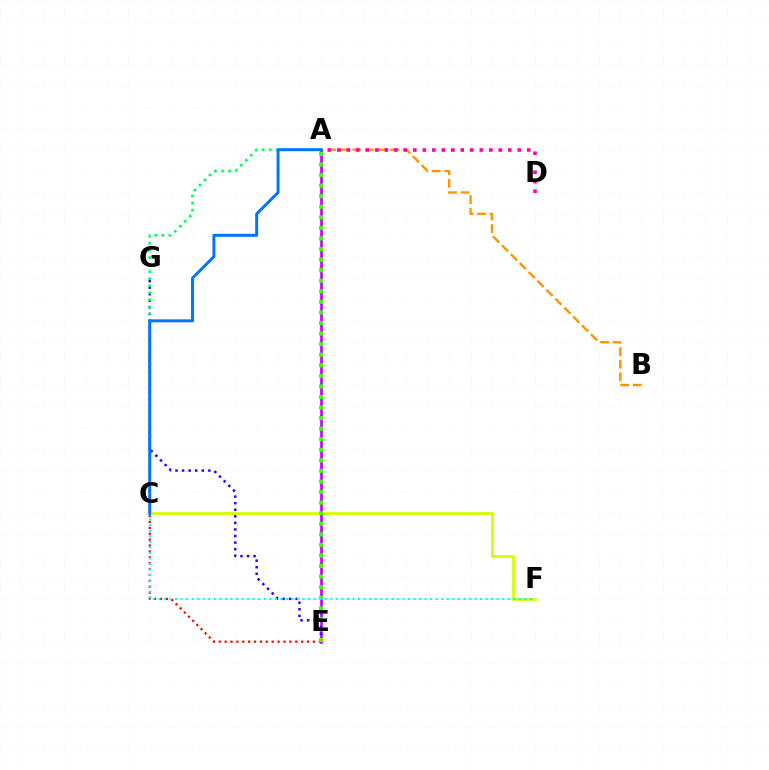{('A', 'B'): [{'color': '#ff9400', 'line_style': 'dashed', 'thickness': 1.71}], ('C', 'E'): [{'color': '#ff0000', 'line_style': 'dotted', 'thickness': 1.6}], ('A', 'E'): [{'color': '#b900ff', 'line_style': 'solid', 'thickness': 1.88}, {'color': '#3dff00', 'line_style': 'dotted', 'thickness': 2.87}], ('E', 'G'): [{'color': '#2500ff', 'line_style': 'dotted', 'thickness': 1.79}], ('C', 'F'): [{'color': '#d1ff00', 'line_style': 'solid', 'thickness': 2.0}, {'color': '#00fff6', 'line_style': 'dotted', 'thickness': 1.51}], ('A', 'C'): [{'color': '#00ff5c', 'line_style': 'dotted', 'thickness': 1.92}, {'color': '#0074ff', 'line_style': 'solid', 'thickness': 2.12}], ('A', 'D'): [{'color': '#ff00ac', 'line_style': 'dotted', 'thickness': 2.58}]}